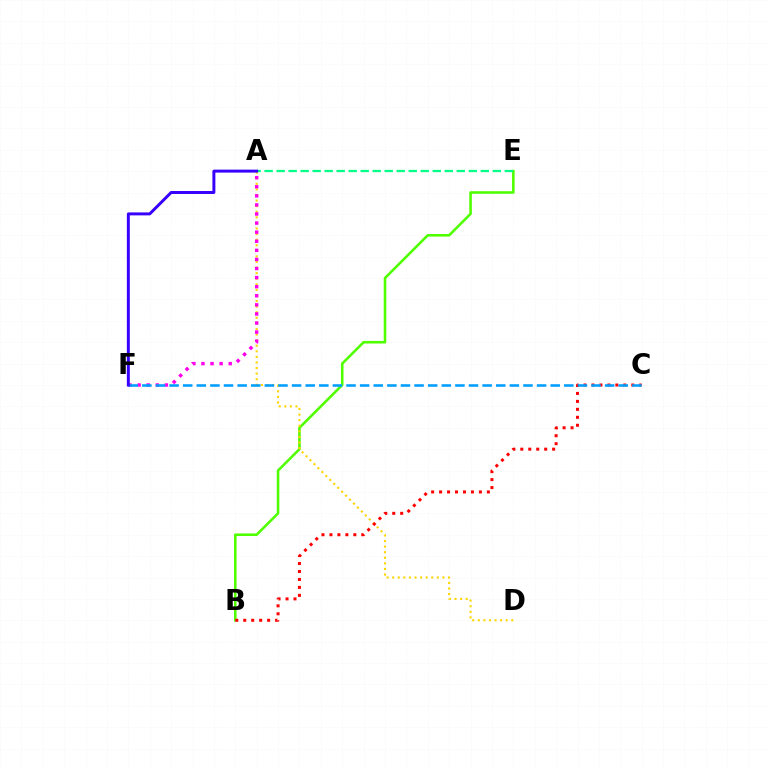{('B', 'E'): [{'color': '#4fff00', 'line_style': 'solid', 'thickness': 1.85}], ('A', 'E'): [{'color': '#00ff86', 'line_style': 'dashed', 'thickness': 1.63}], ('A', 'D'): [{'color': '#ffd500', 'line_style': 'dotted', 'thickness': 1.52}], ('A', 'F'): [{'color': '#ff00ed', 'line_style': 'dotted', 'thickness': 2.47}, {'color': '#3700ff', 'line_style': 'solid', 'thickness': 2.14}], ('B', 'C'): [{'color': '#ff0000', 'line_style': 'dotted', 'thickness': 2.16}], ('C', 'F'): [{'color': '#009eff', 'line_style': 'dashed', 'thickness': 1.85}]}